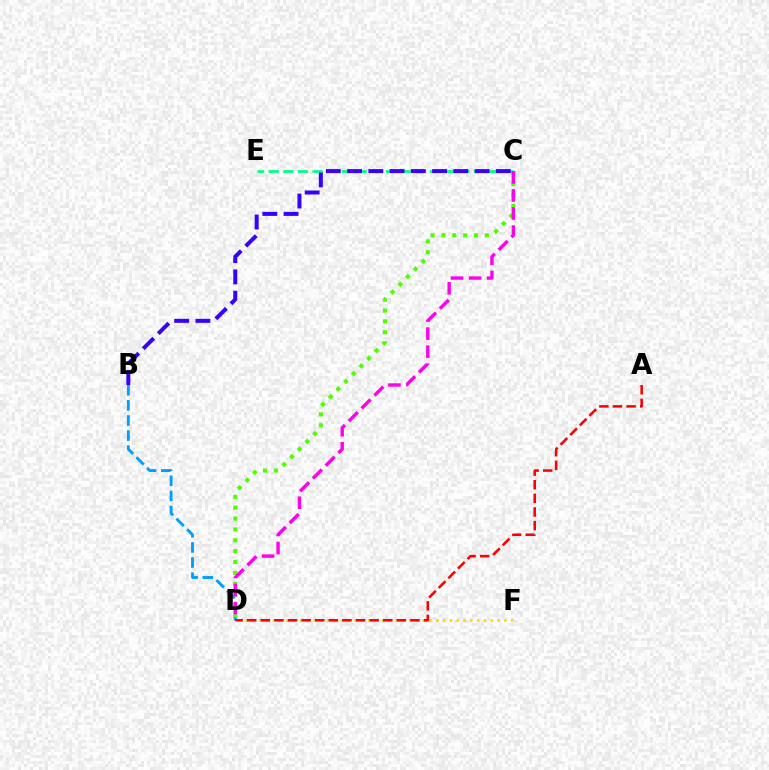{('C', 'D'): [{'color': '#4fff00', 'line_style': 'dotted', 'thickness': 2.95}, {'color': '#ff00ed', 'line_style': 'dashed', 'thickness': 2.45}], ('D', 'F'): [{'color': '#ffd500', 'line_style': 'dotted', 'thickness': 1.85}], ('C', 'E'): [{'color': '#00ff86', 'line_style': 'dashed', 'thickness': 1.99}], ('B', 'D'): [{'color': '#009eff', 'line_style': 'dashed', 'thickness': 2.05}], ('B', 'C'): [{'color': '#3700ff', 'line_style': 'dashed', 'thickness': 2.89}], ('A', 'D'): [{'color': '#ff0000', 'line_style': 'dashed', 'thickness': 1.85}]}